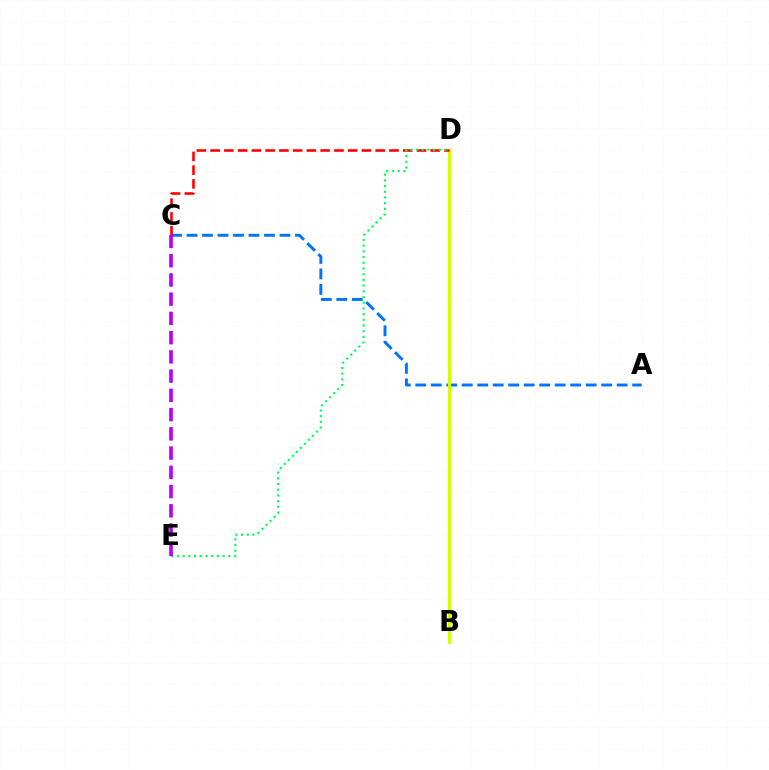{('A', 'C'): [{'color': '#0074ff', 'line_style': 'dashed', 'thickness': 2.1}], ('B', 'D'): [{'color': '#d1ff00', 'line_style': 'solid', 'thickness': 2.26}], ('C', 'D'): [{'color': '#ff0000', 'line_style': 'dashed', 'thickness': 1.87}], ('D', 'E'): [{'color': '#00ff5c', 'line_style': 'dotted', 'thickness': 1.55}], ('C', 'E'): [{'color': '#b900ff', 'line_style': 'dashed', 'thickness': 2.61}]}